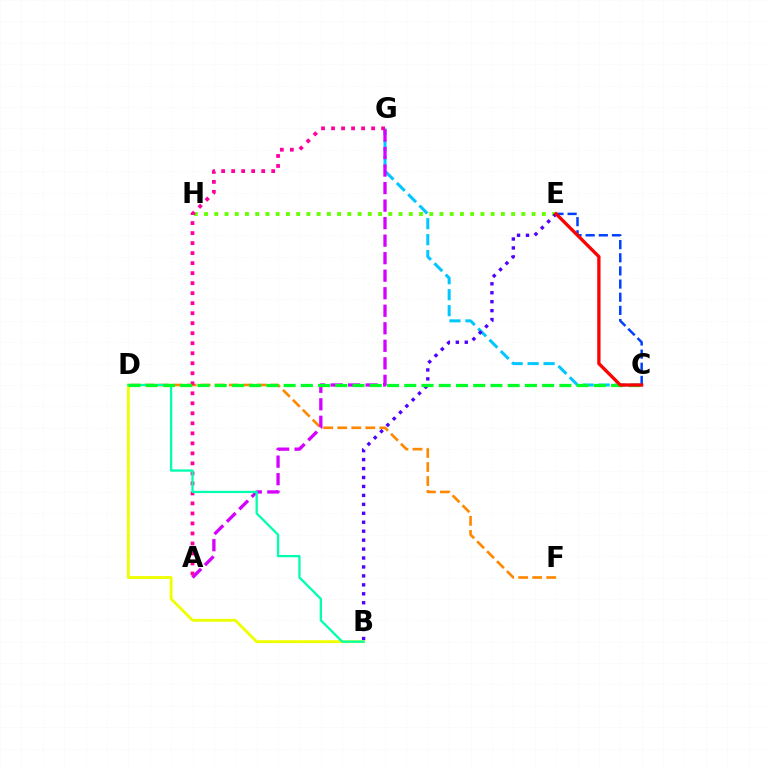{('D', 'F'): [{'color': '#ff8800', 'line_style': 'dashed', 'thickness': 1.91}], ('E', 'H'): [{'color': '#66ff00', 'line_style': 'dotted', 'thickness': 2.78}], ('C', 'G'): [{'color': '#00c7ff', 'line_style': 'dashed', 'thickness': 2.17}], ('A', 'G'): [{'color': '#d600ff', 'line_style': 'dashed', 'thickness': 2.38}, {'color': '#ff00a0', 'line_style': 'dotted', 'thickness': 2.72}], ('B', 'E'): [{'color': '#4f00ff', 'line_style': 'dotted', 'thickness': 2.43}], ('B', 'D'): [{'color': '#eeff00', 'line_style': 'solid', 'thickness': 2.06}, {'color': '#00ffaf', 'line_style': 'solid', 'thickness': 1.65}], ('C', 'E'): [{'color': '#003fff', 'line_style': 'dashed', 'thickness': 1.79}, {'color': '#ff0000', 'line_style': 'solid', 'thickness': 2.38}], ('C', 'D'): [{'color': '#00ff27', 'line_style': 'dashed', 'thickness': 2.34}]}